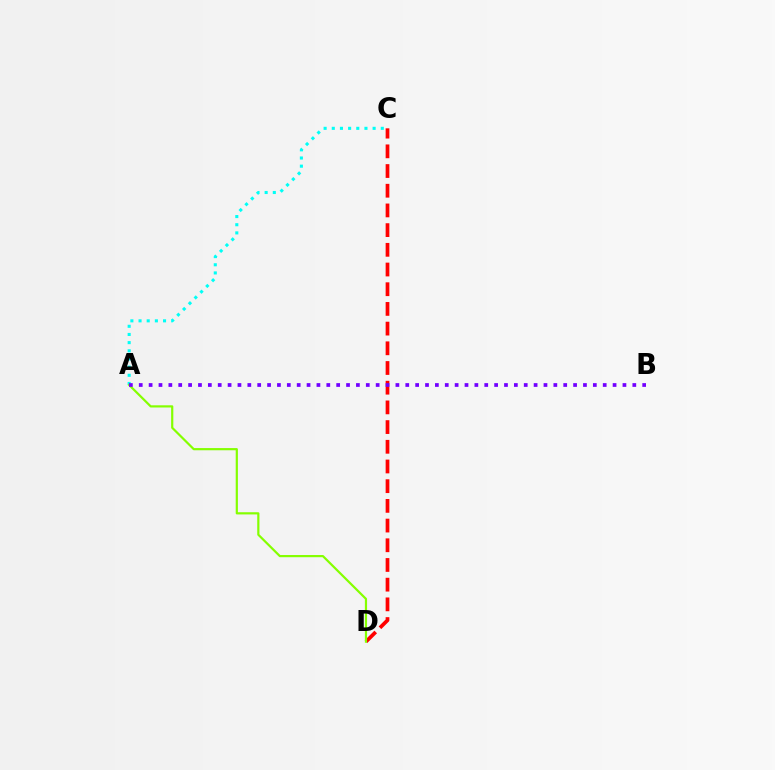{('C', 'D'): [{'color': '#ff0000', 'line_style': 'dashed', 'thickness': 2.68}], ('A', 'C'): [{'color': '#00fff6', 'line_style': 'dotted', 'thickness': 2.22}], ('A', 'D'): [{'color': '#84ff00', 'line_style': 'solid', 'thickness': 1.58}], ('A', 'B'): [{'color': '#7200ff', 'line_style': 'dotted', 'thickness': 2.68}]}